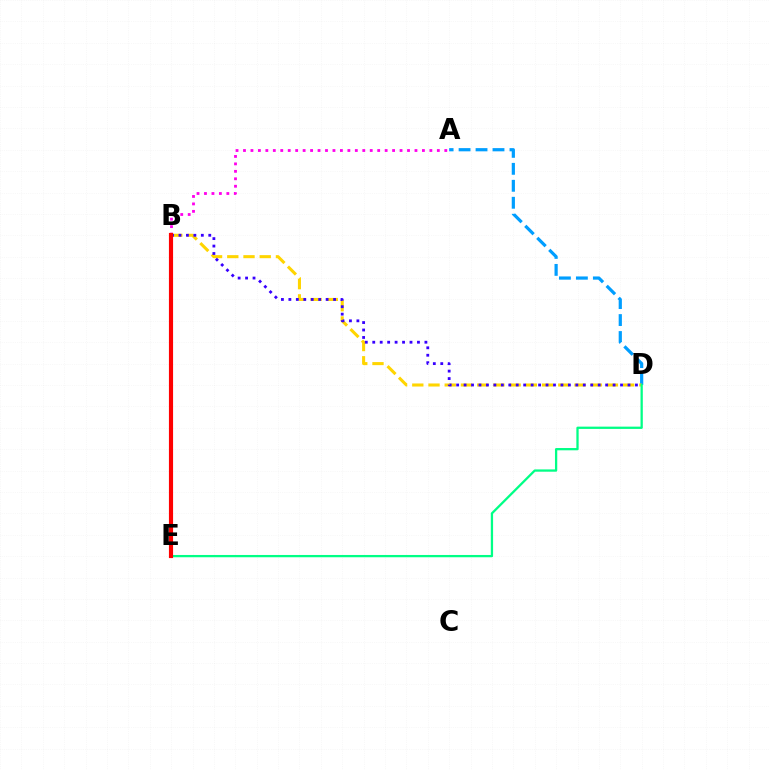{('A', 'D'): [{'color': '#009eff', 'line_style': 'dashed', 'thickness': 2.31}], ('A', 'B'): [{'color': '#ff00ed', 'line_style': 'dotted', 'thickness': 2.03}], ('B', 'D'): [{'color': '#ffd500', 'line_style': 'dashed', 'thickness': 2.2}, {'color': '#3700ff', 'line_style': 'dotted', 'thickness': 2.02}], ('D', 'E'): [{'color': '#00ff86', 'line_style': 'solid', 'thickness': 1.64}], ('B', 'E'): [{'color': '#4fff00', 'line_style': 'solid', 'thickness': 1.77}, {'color': '#ff0000', 'line_style': 'solid', 'thickness': 2.99}]}